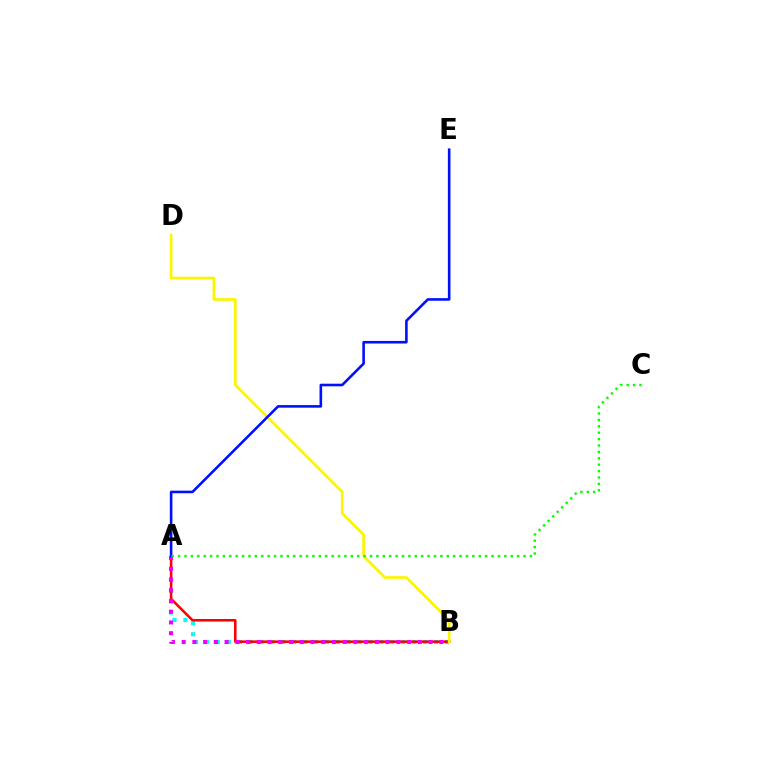{('A', 'B'): [{'color': '#00fff6', 'line_style': 'dotted', 'thickness': 2.96}, {'color': '#ff0000', 'line_style': 'solid', 'thickness': 1.84}, {'color': '#ee00ff', 'line_style': 'dotted', 'thickness': 2.92}], ('B', 'D'): [{'color': '#fcf500', 'line_style': 'solid', 'thickness': 1.94}], ('A', 'E'): [{'color': '#0010ff', 'line_style': 'solid', 'thickness': 1.87}], ('A', 'C'): [{'color': '#08ff00', 'line_style': 'dotted', 'thickness': 1.74}]}